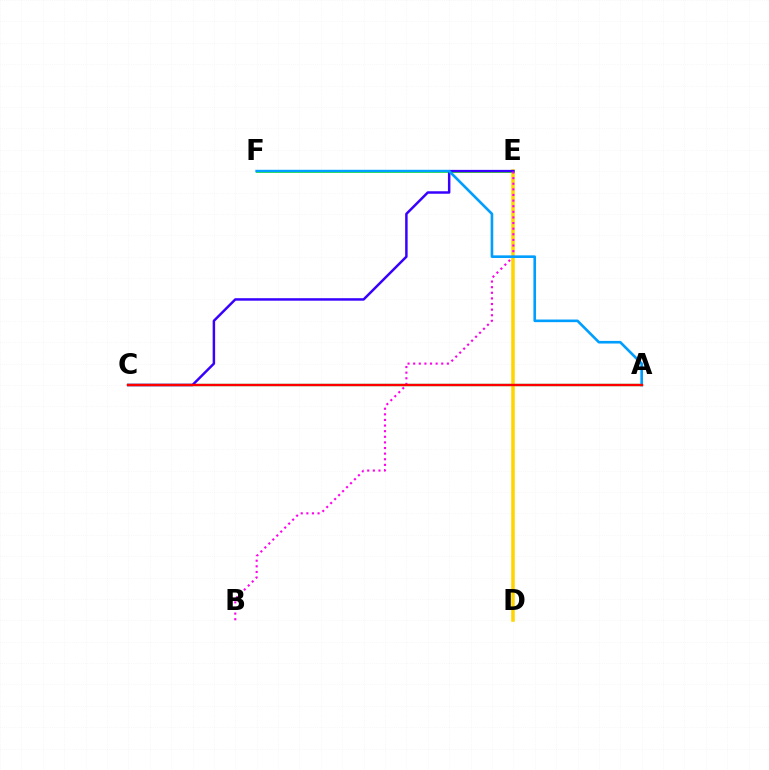{('A', 'C'): [{'color': '#00ff86', 'line_style': 'solid', 'thickness': 1.69}, {'color': '#ff0000', 'line_style': 'solid', 'thickness': 1.71}], ('D', 'E'): [{'color': '#ffd500', 'line_style': 'solid', 'thickness': 2.54}], ('E', 'F'): [{'color': '#4fff00', 'line_style': 'solid', 'thickness': 2.13}], ('C', 'E'): [{'color': '#3700ff', 'line_style': 'solid', 'thickness': 1.78}], ('B', 'E'): [{'color': '#ff00ed', 'line_style': 'dotted', 'thickness': 1.53}], ('A', 'F'): [{'color': '#009eff', 'line_style': 'solid', 'thickness': 1.89}]}